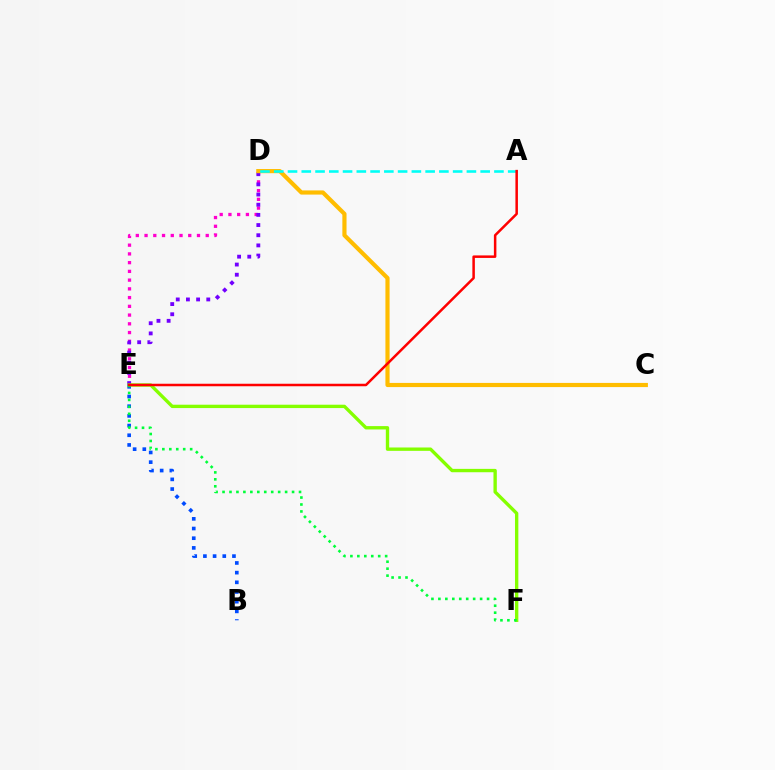{('D', 'E'): [{'color': '#ff00cf', 'line_style': 'dotted', 'thickness': 2.37}, {'color': '#7200ff', 'line_style': 'dotted', 'thickness': 2.76}], ('B', 'E'): [{'color': '#004bff', 'line_style': 'dotted', 'thickness': 2.63}], ('E', 'F'): [{'color': '#84ff00', 'line_style': 'solid', 'thickness': 2.42}, {'color': '#00ff39', 'line_style': 'dotted', 'thickness': 1.89}], ('C', 'D'): [{'color': '#ffbd00', 'line_style': 'solid', 'thickness': 3.0}], ('A', 'D'): [{'color': '#00fff6', 'line_style': 'dashed', 'thickness': 1.87}], ('A', 'E'): [{'color': '#ff0000', 'line_style': 'solid', 'thickness': 1.8}]}